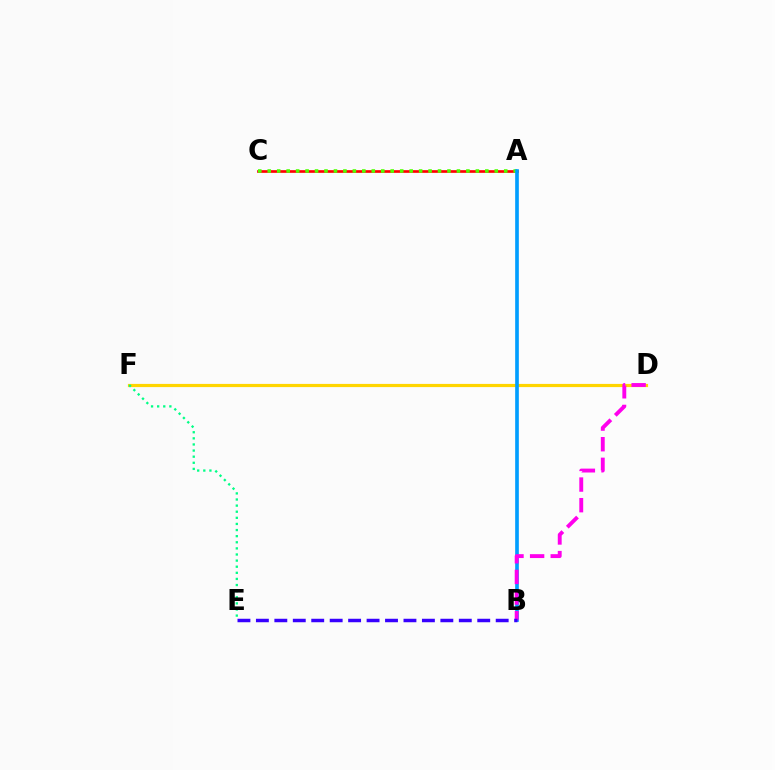{('A', 'C'): [{'color': '#ff0000', 'line_style': 'solid', 'thickness': 1.92}, {'color': '#4fff00', 'line_style': 'dotted', 'thickness': 2.57}], ('D', 'F'): [{'color': '#ffd500', 'line_style': 'solid', 'thickness': 2.29}], ('A', 'B'): [{'color': '#009eff', 'line_style': 'solid', 'thickness': 2.64}], ('B', 'D'): [{'color': '#ff00ed', 'line_style': 'dashed', 'thickness': 2.8}], ('B', 'E'): [{'color': '#3700ff', 'line_style': 'dashed', 'thickness': 2.51}], ('E', 'F'): [{'color': '#00ff86', 'line_style': 'dotted', 'thickness': 1.66}]}